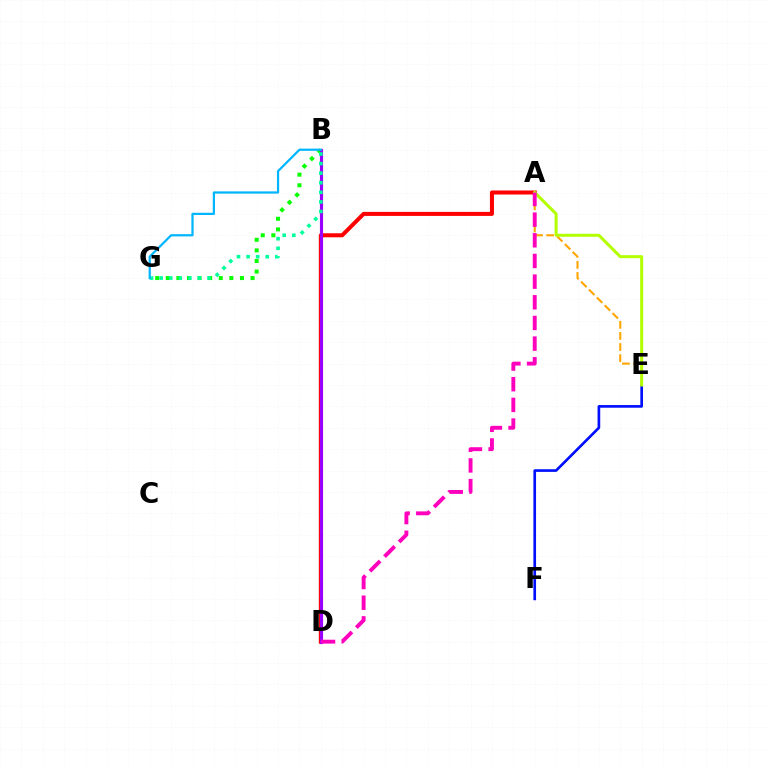{('B', 'G'): [{'color': '#08ff00', 'line_style': 'dotted', 'thickness': 2.88}, {'color': '#00ff9d', 'line_style': 'dotted', 'thickness': 2.6}, {'color': '#00b5ff', 'line_style': 'solid', 'thickness': 1.6}], ('A', 'D'): [{'color': '#ff0000', 'line_style': 'solid', 'thickness': 2.9}, {'color': '#ff00bd', 'line_style': 'dashed', 'thickness': 2.81}], ('E', 'F'): [{'color': '#0010ff', 'line_style': 'solid', 'thickness': 1.92}], ('B', 'D'): [{'color': '#9b00ff', 'line_style': 'solid', 'thickness': 2.26}], ('A', 'E'): [{'color': '#ffa500', 'line_style': 'dashed', 'thickness': 1.51}, {'color': '#b3ff00', 'line_style': 'solid', 'thickness': 2.17}]}